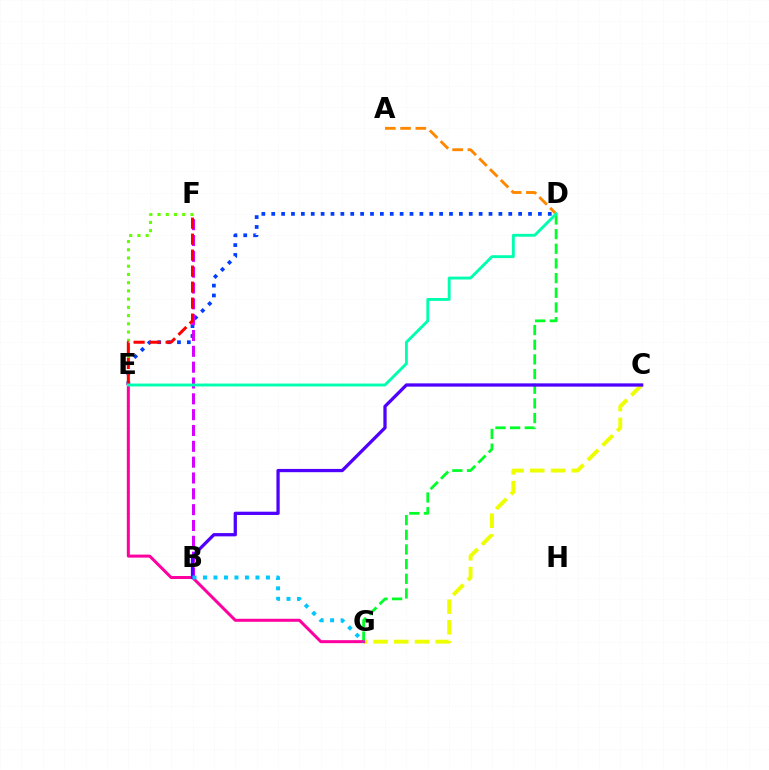{('C', 'G'): [{'color': '#eeff00', 'line_style': 'dashed', 'thickness': 2.82}], ('A', 'D'): [{'color': '#ff8800', 'line_style': 'dashed', 'thickness': 2.07}], ('E', 'F'): [{'color': '#66ff00', 'line_style': 'dotted', 'thickness': 2.24}, {'color': '#ff0000', 'line_style': 'dashed', 'thickness': 2.17}], ('D', 'E'): [{'color': '#003fff', 'line_style': 'dotted', 'thickness': 2.68}, {'color': '#00ffaf', 'line_style': 'solid', 'thickness': 2.07}], ('B', 'F'): [{'color': '#d600ff', 'line_style': 'dashed', 'thickness': 2.15}], ('D', 'G'): [{'color': '#00ff27', 'line_style': 'dashed', 'thickness': 1.99}], ('E', 'G'): [{'color': '#ff00a0', 'line_style': 'solid', 'thickness': 2.17}], ('B', 'C'): [{'color': '#4f00ff', 'line_style': 'solid', 'thickness': 2.35}], ('B', 'G'): [{'color': '#00c7ff', 'line_style': 'dotted', 'thickness': 2.85}]}